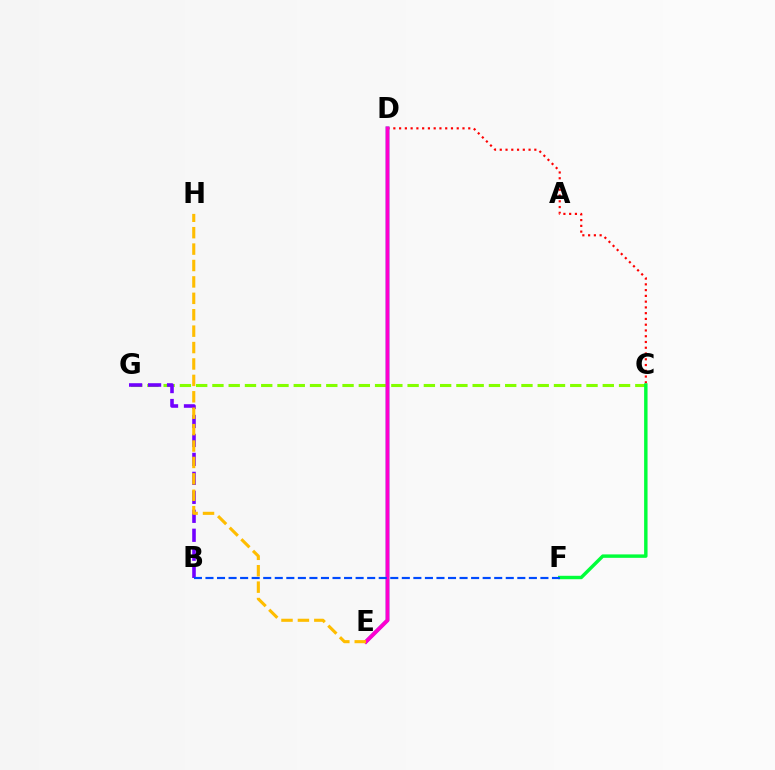{('C', 'D'): [{'color': '#ff0000', 'line_style': 'dotted', 'thickness': 1.57}], ('D', 'E'): [{'color': '#00fff6', 'line_style': 'solid', 'thickness': 2.61}, {'color': '#ff00cf', 'line_style': 'solid', 'thickness': 2.83}], ('C', 'G'): [{'color': '#84ff00', 'line_style': 'dashed', 'thickness': 2.21}], ('C', 'F'): [{'color': '#00ff39', 'line_style': 'solid', 'thickness': 2.47}], ('B', 'G'): [{'color': '#7200ff', 'line_style': 'dashed', 'thickness': 2.58}], ('B', 'F'): [{'color': '#004bff', 'line_style': 'dashed', 'thickness': 1.57}], ('E', 'H'): [{'color': '#ffbd00', 'line_style': 'dashed', 'thickness': 2.23}]}